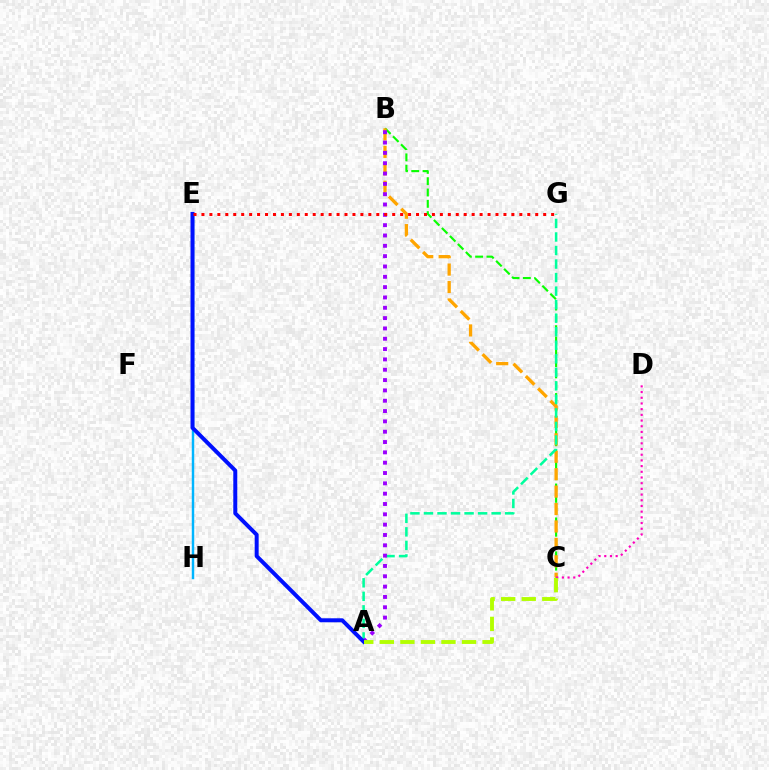{('B', 'C'): [{'color': '#08ff00', 'line_style': 'dashed', 'thickness': 1.54}, {'color': '#ffa500', 'line_style': 'dashed', 'thickness': 2.37}], ('A', 'G'): [{'color': '#00ff9d', 'line_style': 'dashed', 'thickness': 1.84}], ('C', 'D'): [{'color': '#ff00bd', 'line_style': 'dotted', 'thickness': 1.55}], ('A', 'B'): [{'color': '#9b00ff', 'line_style': 'dotted', 'thickness': 2.81}], ('E', 'H'): [{'color': '#00b5ff', 'line_style': 'solid', 'thickness': 1.76}], ('A', 'E'): [{'color': '#0010ff', 'line_style': 'solid', 'thickness': 2.86}], ('A', 'C'): [{'color': '#b3ff00', 'line_style': 'dashed', 'thickness': 2.79}], ('E', 'G'): [{'color': '#ff0000', 'line_style': 'dotted', 'thickness': 2.16}]}